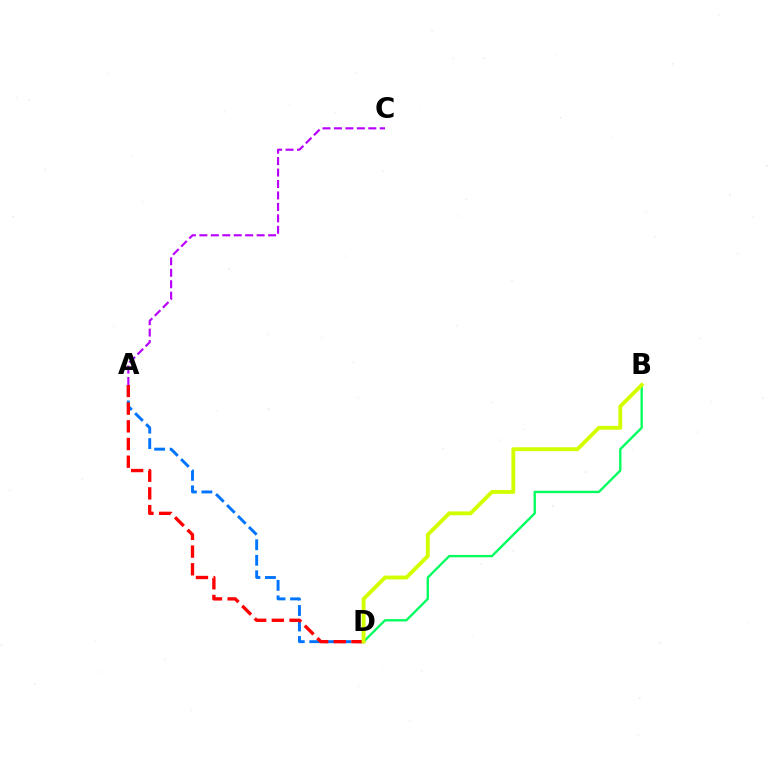{('B', 'D'): [{'color': '#00ff5c', 'line_style': 'solid', 'thickness': 1.68}, {'color': '#d1ff00', 'line_style': 'solid', 'thickness': 2.78}], ('A', 'D'): [{'color': '#0074ff', 'line_style': 'dashed', 'thickness': 2.11}, {'color': '#ff0000', 'line_style': 'dashed', 'thickness': 2.4}], ('A', 'C'): [{'color': '#b900ff', 'line_style': 'dashed', 'thickness': 1.56}]}